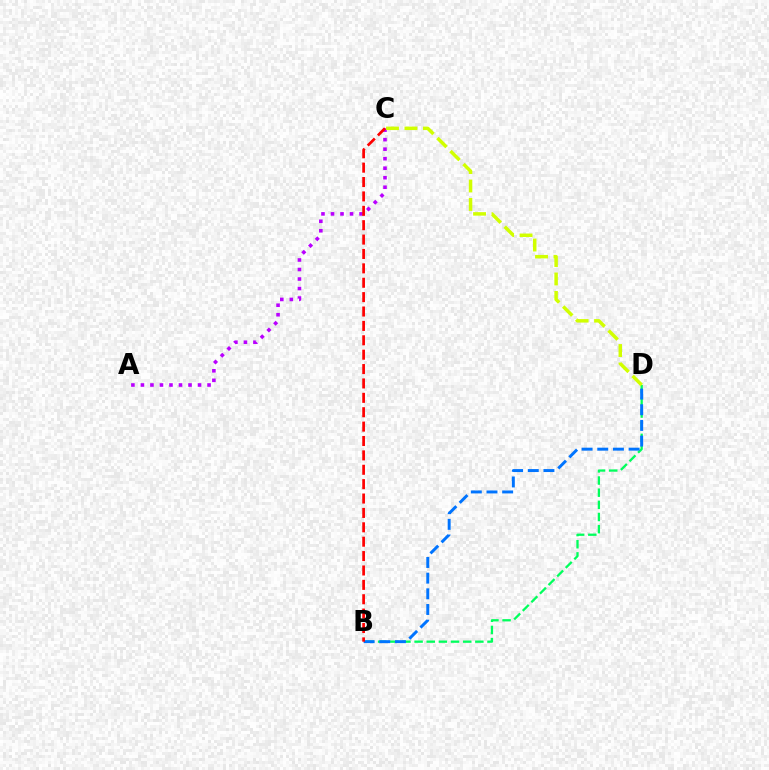{('B', 'D'): [{'color': '#00ff5c', 'line_style': 'dashed', 'thickness': 1.65}, {'color': '#0074ff', 'line_style': 'dashed', 'thickness': 2.13}], ('A', 'C'): [{'color': '#b900ff', 'line_style': 'dotted', 'thickness': 2.59}], ('B', 'C'): [{'color': '#ff0000', 'line_style': 'dashed', 'thickness': 1.95}], ('C', 'D'): [{'color': '#d1ff00', 'line_style': 'dashed', 'thickness': 2.51}]}